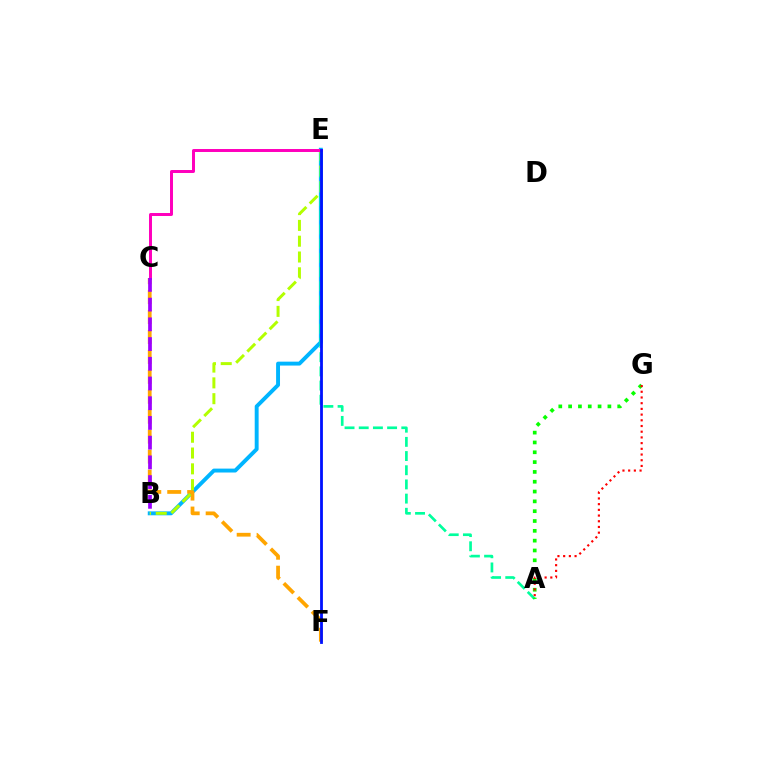{('B', 'E'): [{'color': '#00b5ff', 'line_style': 'solid', 'thickness': 2.82}, {'color': '#b3ff00', 'line_style': 'dashed', 'thickness': 2.15}], ('C', 'F'): [{'color': '#ffa500', 'line_style': 'dashed', 'thickness': 2.71}], ('C', 'E'): [{'color': '#ff00bd', 'line_style': 'solid', 'thickness': 2.14}], ('A', 'E'): [{'color': '#00ff9d', 'line_style': 'dashed', 'thickness': 1.93}], ('A', 'G'): [{'color': '#08ff00', 'line_style': 'dotted', 'thickness': 2.67}, {'color': '#ff0000', 'line_style': 'dotted', 'thickness': 1.55}], ('E', 'F'): [{'color': '#0010ff', 'line_style': 'solid', 'thickness': 2.02}], ('B', 'C'): [{'color': '#9b00ff', 'line_style': 'dashed', 'thickness': 2.68}]}